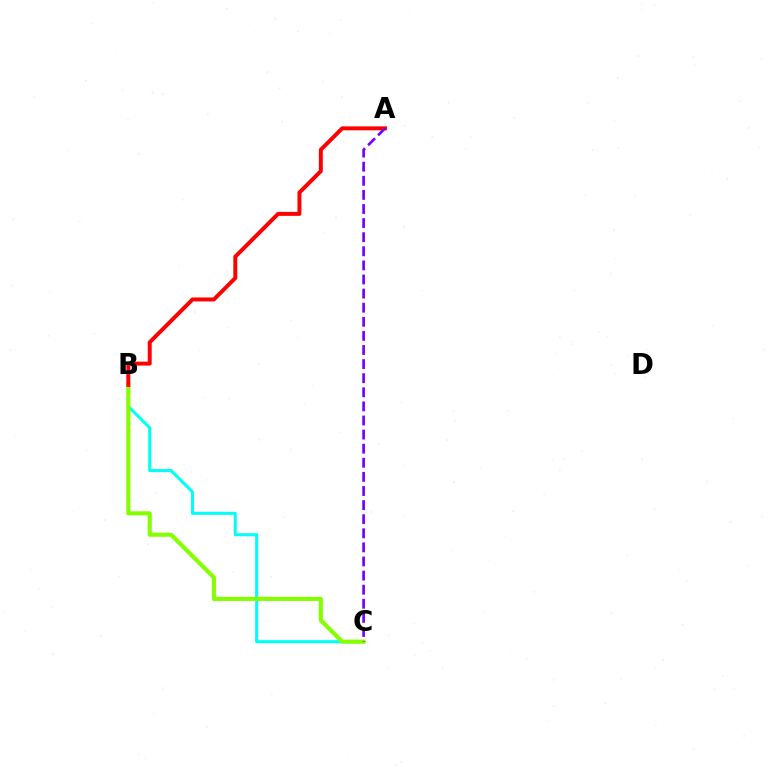{('B', 'C'): [{'color': '#00fff6', 'line_style': 'solid', 'thickness': 2.19}, {'color': '#84ff00', 'line_style': 'solid', 'thickness': 2.97}], ('A', 'B'): [{'color': '#ff0000', 'line_style': 'solid', 'thickness': 2.85}], ('A', 'C'): [{'color': '#7200ff', 'line_style': 'dashed', 'thickness': 1.92}]}